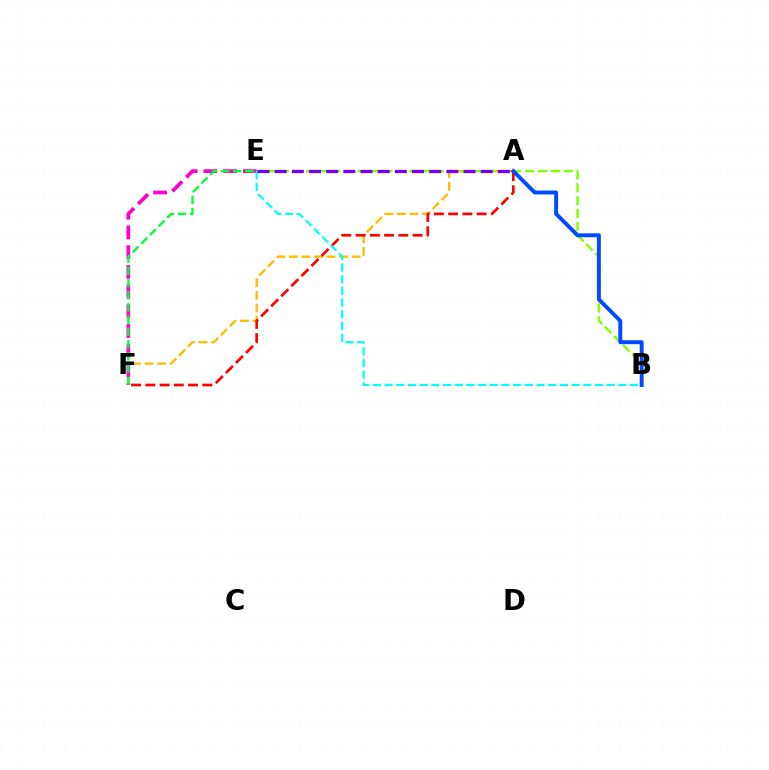{('A', 'F'): [{'color': '#ffbd00', 'line_style': 'dashed', 'thickness': 1.71}, {'color': '#ff0000', 'line_style': 'dashed', 'thickness': 1.93}], ('B', 'E'): [{'color': '#84ff00', 'line_style': 'dashed', 'thickness': 1.75}, {'color': '#00fff6', 'line_style': 'dashed', 'thickness': 1.59}], ('E', 'F'): [{'color': '#ff00cf', 'line_style': 'dashed', 'thickness': 2.68}, {'color': '#00ff39', 'line_style': 'dashed', 'thickness': 1.66}], ('A', 'B'): [{'color': '#004bff', 'line_style': 'solid', 'thickness': 2.83}], ('A', 'E'): [{'color': '#7200ff', 'line_style': 'dashed', 'thickness': 2.33}]}